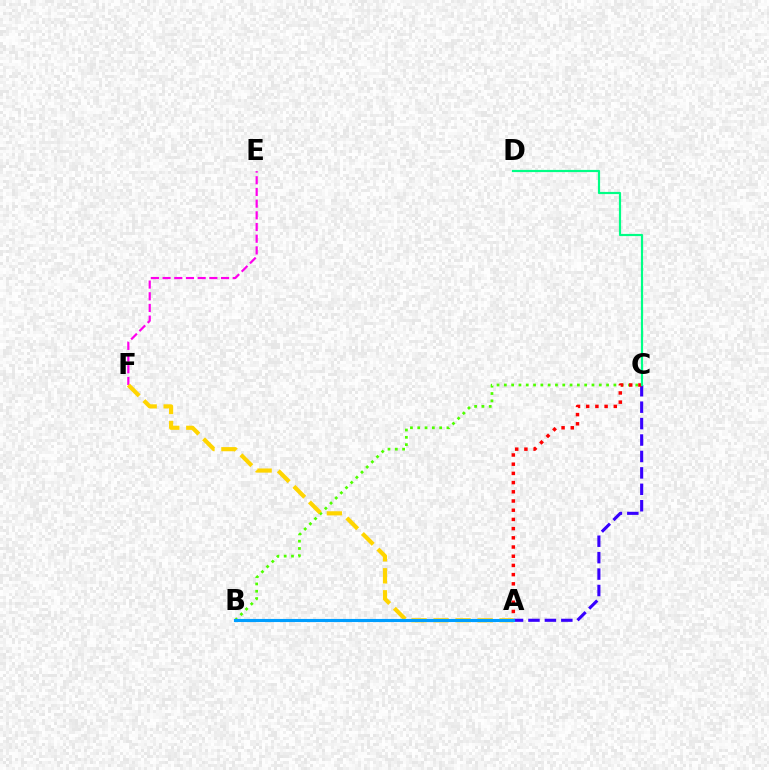{('A', 'C'): [{'color': '#3700ff', 'line_style': 'dashed', 'thickness': 2.23}, {'color': '#ff0000', 'line_style': 'dotted', 'thickness': 2.5}], ('B', 'C'): [{'color': '#4fff00', 'line_style': 'dotted', 'thickness': 1.98}], ('E', 'F'): [{'color': '#ff00ed', 'line_style': 'dashed', 'thickness': 1.59}], ('A', 'F'): [{'color': '#ffd500', 'line_style': 'dashed', 'thickness': 2.99}], ('C', 'D'): [{'color': '#00ff86', 'line_style': 'solid', 'thickness': 1.58}], ('A', 'B'): [{'color': '#009eff', 'line_style': 'solid', 'thickness': 2.24}]}